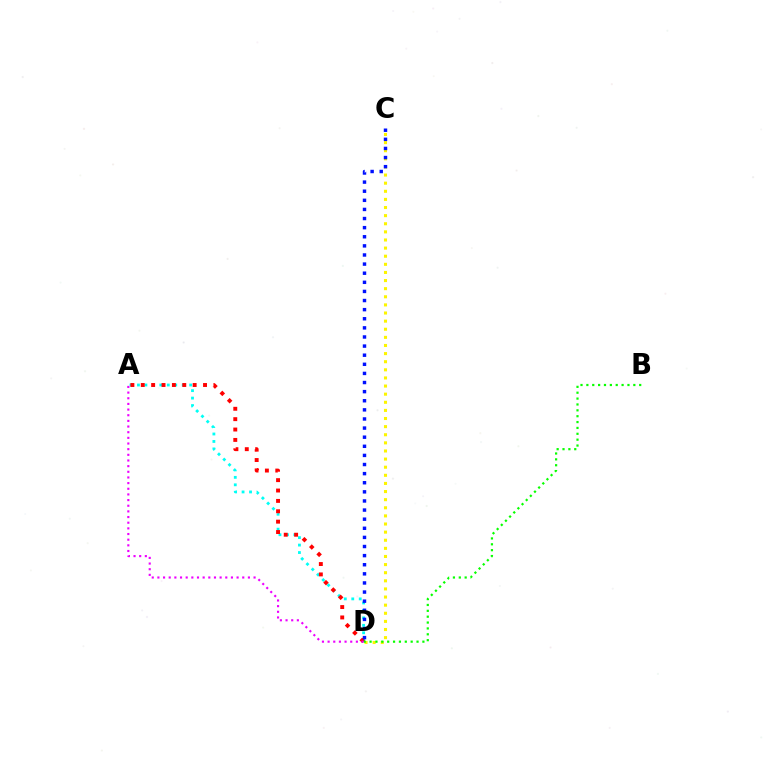{('A', 'D'): [{'color': '#00fff6', 'line_style': 'dotted', 'thickness': 2.03}, {'color': '#ff0000', 'line_style': 'dotted', 'thickness': 2.82}, {'color': '#ee00ff', 'line_style': 'dotted', 'thickness': 1.54}], ('C', 'D'): [{'color': '#fcf500', 'line_style': 'dotted', 'thickness': 2.2}, {'color': '#0010ff', 'line_style': 'dotted', 'thickness': 2.48}], ('B', 'D'): [{'color': '#08ff00', 'line_style': 'dotted', 'thickness': 1.59}]}